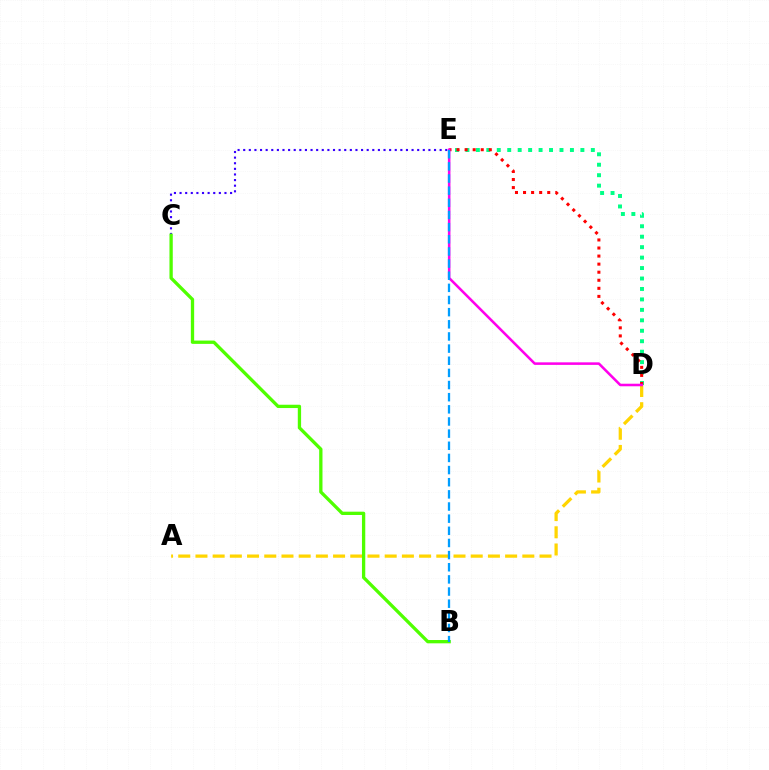{('C', 'E'): [{'color': '#3700ff', 'line_style': 'dotted', 'thickness': 1.52}], ('A', 'D'): [{'color': '#ffd500', 'line_style': 'dashed', 'thickness': 2.34}], ('D', 'E'): [{'color': '#00ff86', 'line_style': 'dotted', 'thickness': 2.84}, {'color': '#ff0000', 'line_style': 'dotted', 'thickness': 2.19}, {'color': '#ff00ed', 'line_style': 'solid', 'thickness': 1.84}], ('B', 'C'): [{'color': '#4fff00', 'line_style': 'solid', 'thickness': 2.38}], ('B', 'E'): [{'color': '#009eff', 'line_style': 'dashed', 'thickness': 1.65}]}